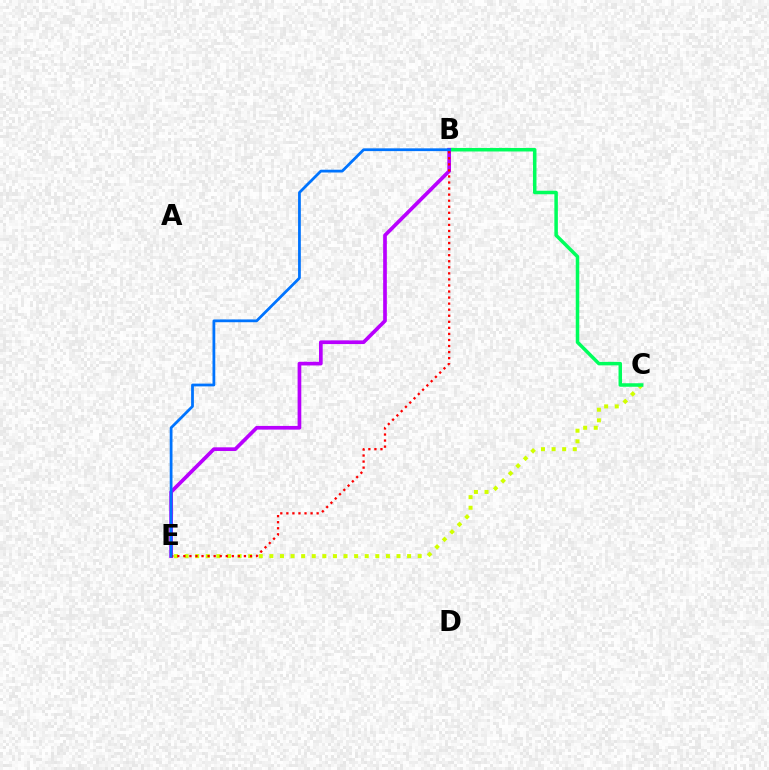{('C', 'E'): [{'color': '#d1ff00', 'line_style': 'dotted', 'thickness': 2.88}], ('B', 'C'): [{'color': '#00ff5c', 'line_style': 'solid', 'thickness': 2.52}], ('B', 'E'): [{'color': '#b900ff', 'line_style': 'solid', 'thickness': 2.65}, {'color': '#ff0000', 'line_style': 'dotted', 'thickness': 1.65}, {'color': '#0074ff', 'line_style': 'solid', 'thickness': 2.0}]}